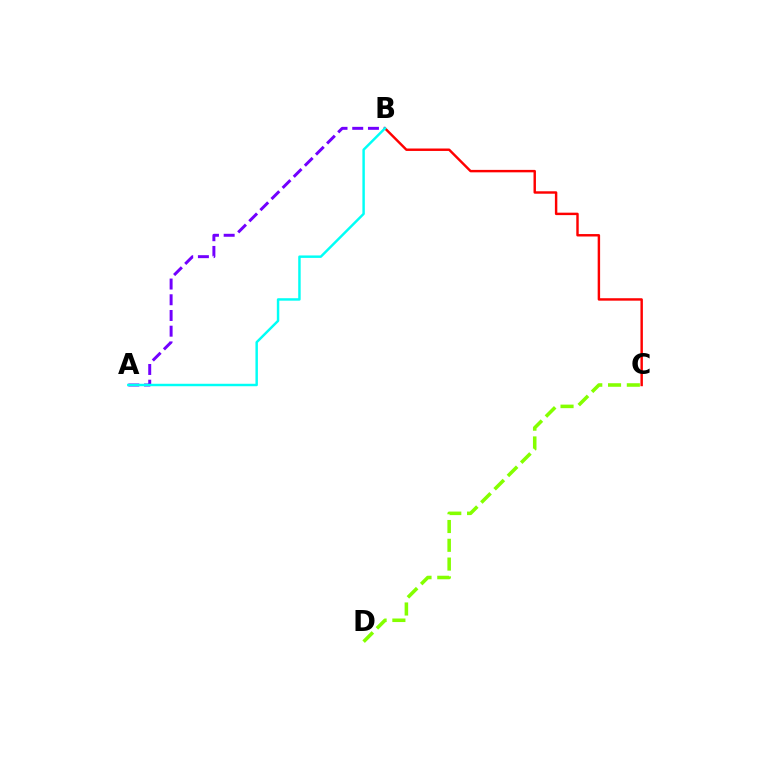{('A', 'B'): [{'color': '#7200ff', 'line_style': 'dashed', 'thickness': 2.13}, {'color': '#00fff6', 'line_style': 'solid', 'thickness': 1.77}], ('B', 'C'): [{'color': '#ff0000', 'line_style': 'solid', 'thickness': 1.76}], ('C', 'D'): [{'color': '#84ff00', 'line_style': 'dashed', 'thickness': 2.55}]}